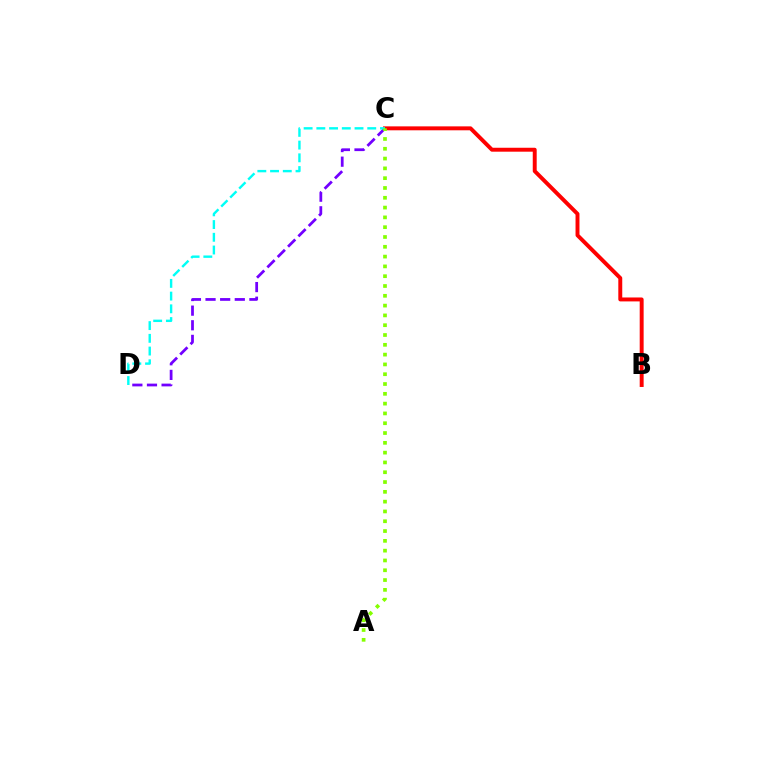{('B', 'C'): [{'color': '#ff0000', 'line_style': 'solid', 'thickness': 2.83}], ('C', 'D'): [{'color': '#7200ff', 'line_style': 'dashed', 'thickness': 1.99}, {'color': '#00fff6', 'line_style': 'dashed', 'thickness': 1.73}], ('A', 'C'): [{'color': '#84ff00', 'line_style': 'dotted', 'thickness': 2.66}]}